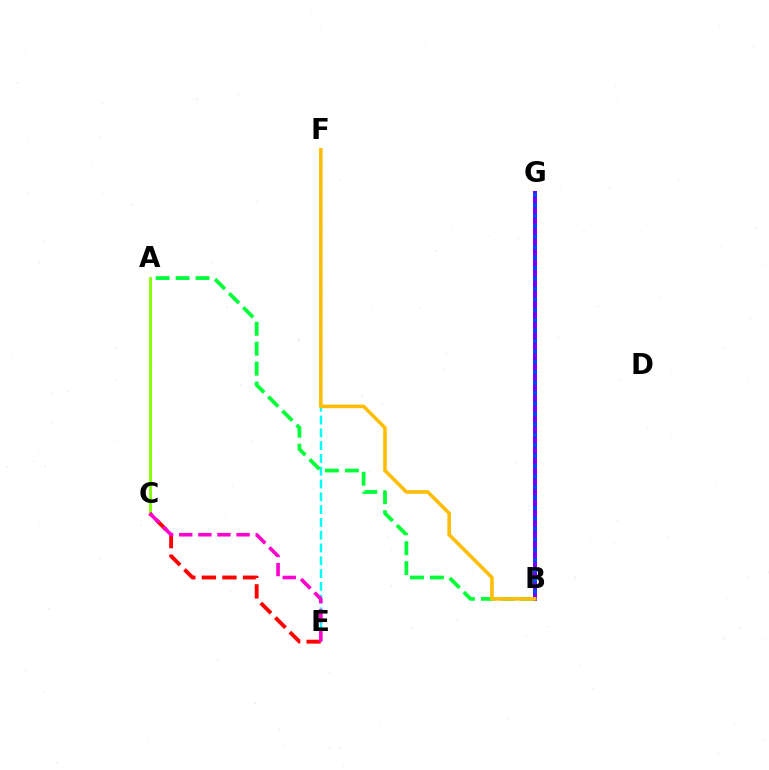{('E', 'F'): [{'color': '#00fff6', 'line_style': 'dashed', 'thickness': 1.74}], ('A', 'B'): [{'color': '#00ff39', 'line_style': 'dashed', 'thickness': 2.71}], ('A', 'C'): [{'color': '#84ff00', 'line_style': 'solid', 'thickness': 2.04}], ('B', 'G'): [{'color': '#7200ff', 'line_style': 'solid', 'thickness': 2.88}, {'color': '#004bff', 'line_style': 'dotted', 'thickness': 2.83}], ('B', 'F'): [{'color': '#ffbd00', 'line_style': 'solid', 'thickness': 2.57}], ('C', 'E'): [{'color': '#ff0000', 'line_style': 'dashed', 'thickness': 2.79}, {'color': '#ff00cf', 'line_style': 'dashed', 'thickness': 2.6}]}